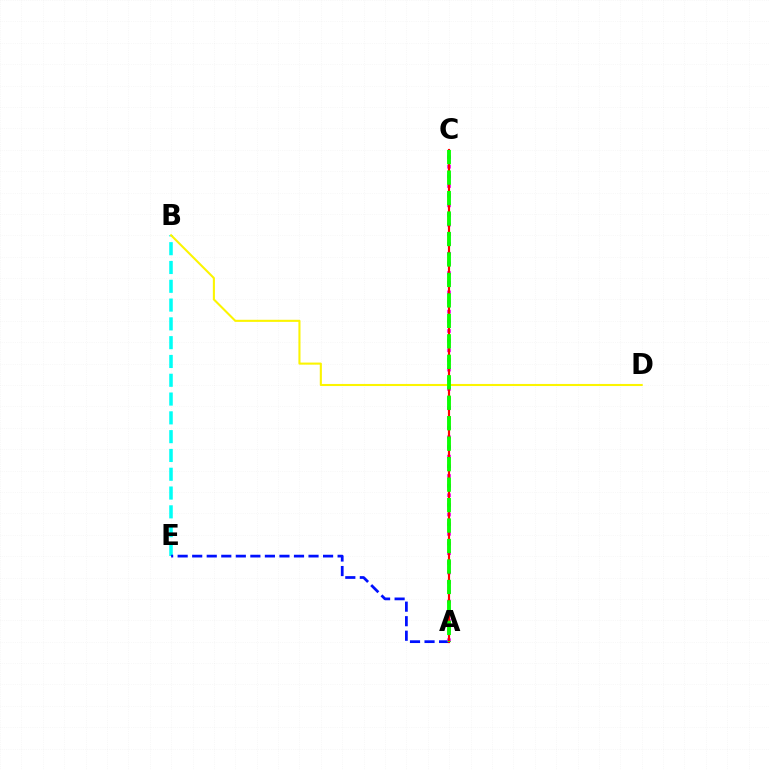{('B', 'E'): [{'color': '#00fff6', 'line_style': 'dashed', 'thickness': 2.55}], ('A', 'E'): [{'color': '#0010ff', 'line_style': 'dashed', 'thickness': 1.98}], ('B', 'D'): [{'color': '#fcf500', 'line_style': 'solid', 'thickness': 1.5}], ('A', 'C'): [{'color': '#ee00ff', 'line_style': 'dotted', 'thickness': 2.63}, {'color': '#ff0000', 'line_style': 'solid', 'thickness': 1.56}, {'color': '#08ff00', 'line_style': 'dashed', 'thickness': 2.78}]}